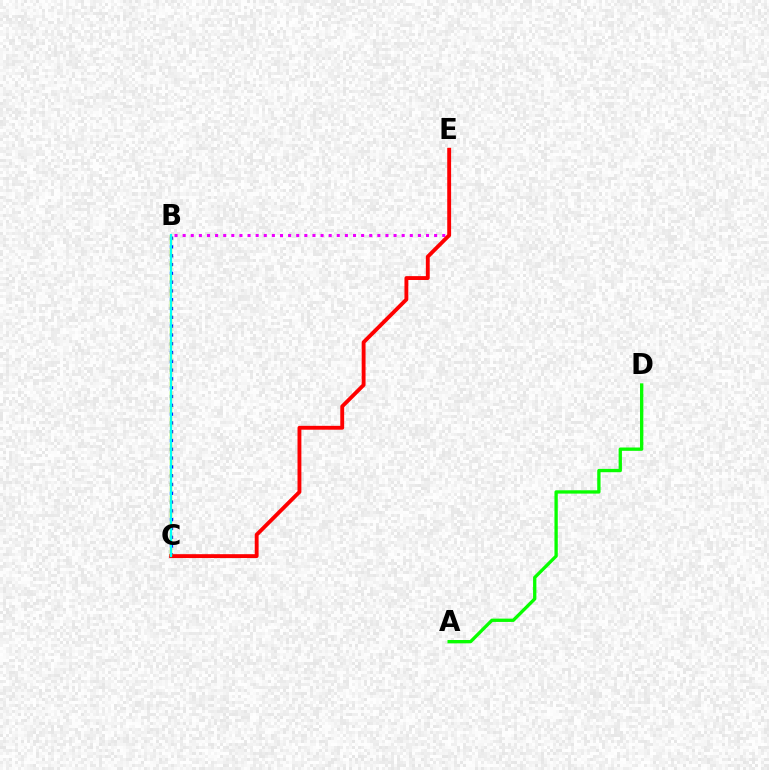{('B', 'C'): [{'color': '#0010ff', 'line_style': 'dotted', 'thickness': 2.39}, {'color': '#fcf500', 'line_style': 'dashed', 'thickness': 1.77}, {'color': '#00fff6', 'line_style': 'solid', 'thickness': 1.59}], ('B', 'E'): [{'color': '#ee00ff', 'line_style': 'dotted', 'thickness': 2.2}], ('C', 'E'): [{'color': '#ff0000', 'line_style': 'solid', 'thickness': 2.78}], ('A', 'D'): [{'color': '#08ff00', 'line_style': 'solid', 'thickness': 2.39}]}